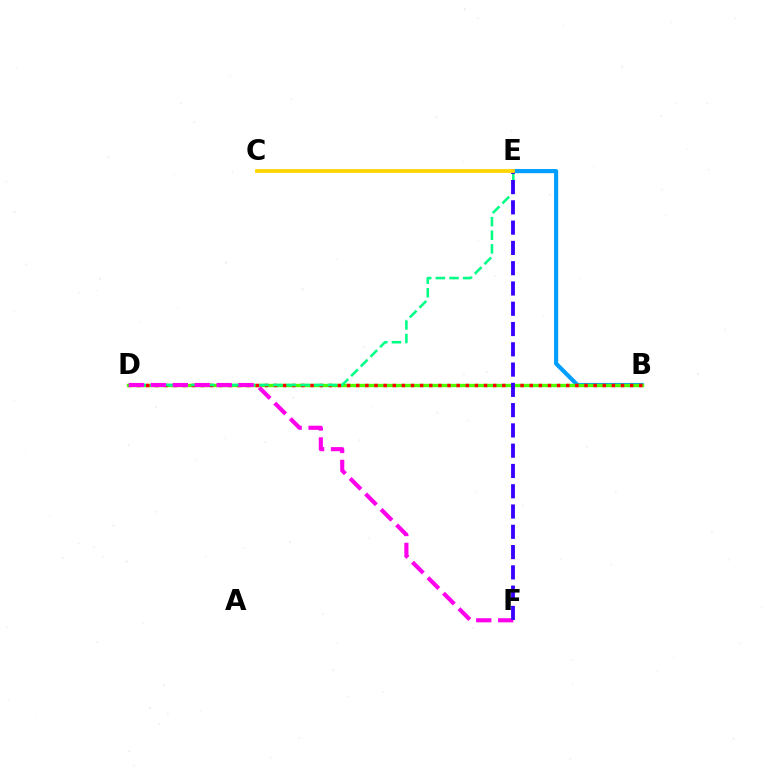{('B', 'E'): [{'color': '#009eff', 'line_style': 'solid', 'thickness': 2.98}], ('B', 'D'): [{'color': '#4fff00', 'line_style': 'solid', 'thickness': 2.42}, {'color': '#ff0000', 'line_style': 'dotted', 'thickness': 2.48}], ('D', 'E'): [{'color': '#00ff86', 'line_style': 'dashed', 'thickness': 1.85}], ('D', 'F'): [{'color': '#ff00ed', 'line_style': 'dashed', 'thickness': 2.98}], ('E', 'F'): [{'color': '#3700ff', 'line_style': 'dashed', 'thickness': 2.75}], ('C', 'E'): [{'color': '#ffd500', 'line_style': 'solid', 'thickness': 2.7}]}